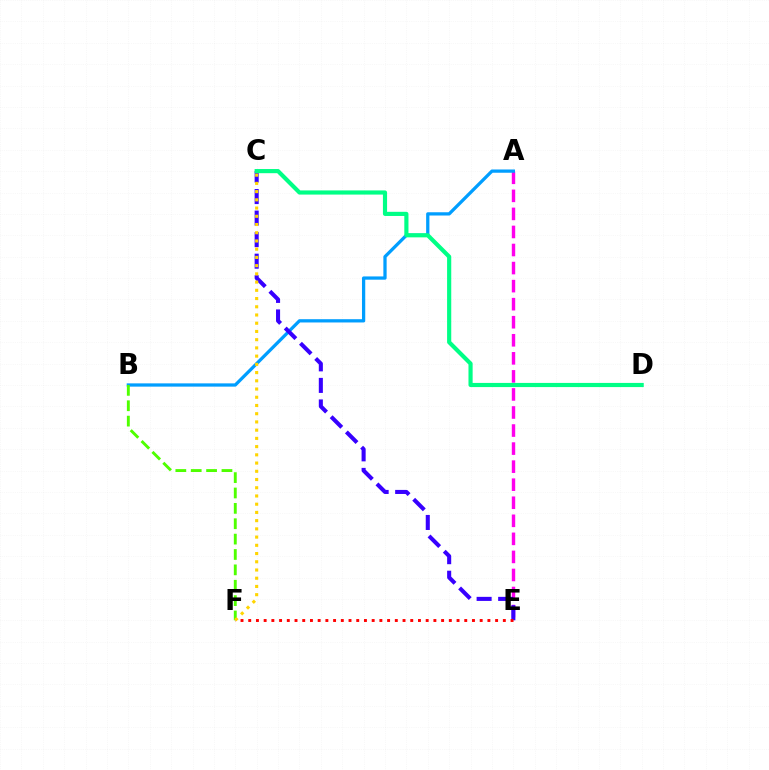{('A', 'E'): [{'color': '#ff00ed', 'line_style': 'dashed', 'thickness': 2.45}], ('A', 'B'): [{'color': '#009eff', 'line_style': 'solid', 'thickness': 2.35}], ('C', 'E'): [{'color': '#3700ff', 'line_style': 'dashed', 'thickness': 2.93}], ('C', 'D'): [{'color': '#00ff86', 'line_style': 'solid', 'thickness': 2.99}], ('B', 'F'): [{'color': '#4fff00', 'line_style': 'dashed', 'thickness': 2.09}], ('E', 'F'): [{'color': '#ff0000', 'line_style': 'dotted', 'thickness': 2.1}], ('C', 'F'): [{'color': '#ffd500', 'line_style': 'dotted', 'thickness': 2.23}]}